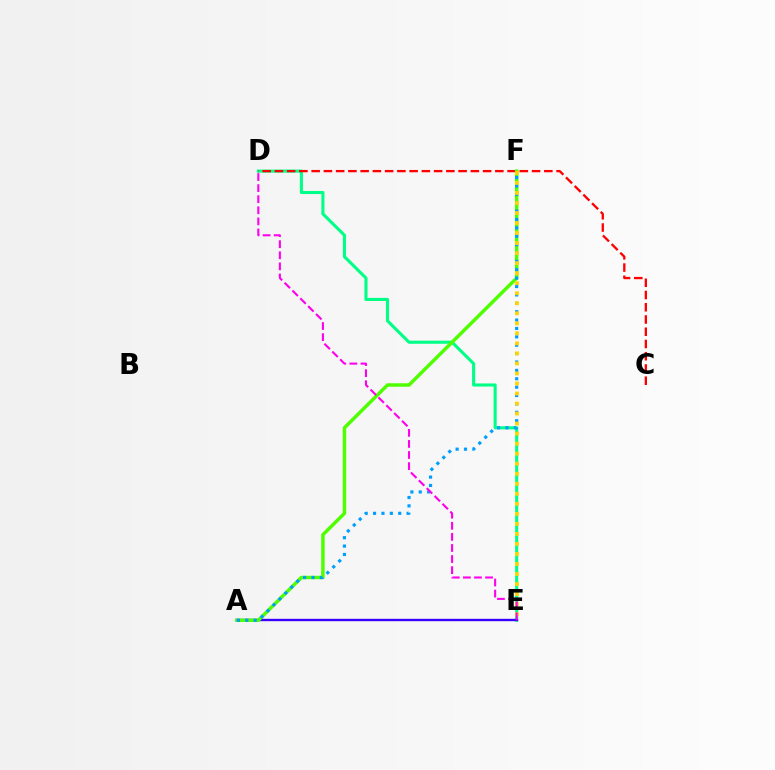{('D', 'E'): [{'color': '#00ff86', 'line_style': 'solid', 'thickness': 2.22}, {'color': '#ff00ed', 'line_style': 'dashed', 'thickness': 1.51}], ('C', 'D'): [{'color': '#ff0000', 'line_style': 'dashed', 'thickness': 1.66}], ('A', 'E'): [{'color': '#3700ff', 'line_style': 'solid', 'thickness': 1.7}], ('A', 'F'): [{'color': '#4fff00', 'line_style': 'solid', 'thickness': 2.5}, {'color': '#009eff', 'line_style': 'dotted', 'thickness': 2.28}], ('E', 'F'): [{'color': '#ffd500', 'line_style': 'dotted', 'thickness': 2.72}]}